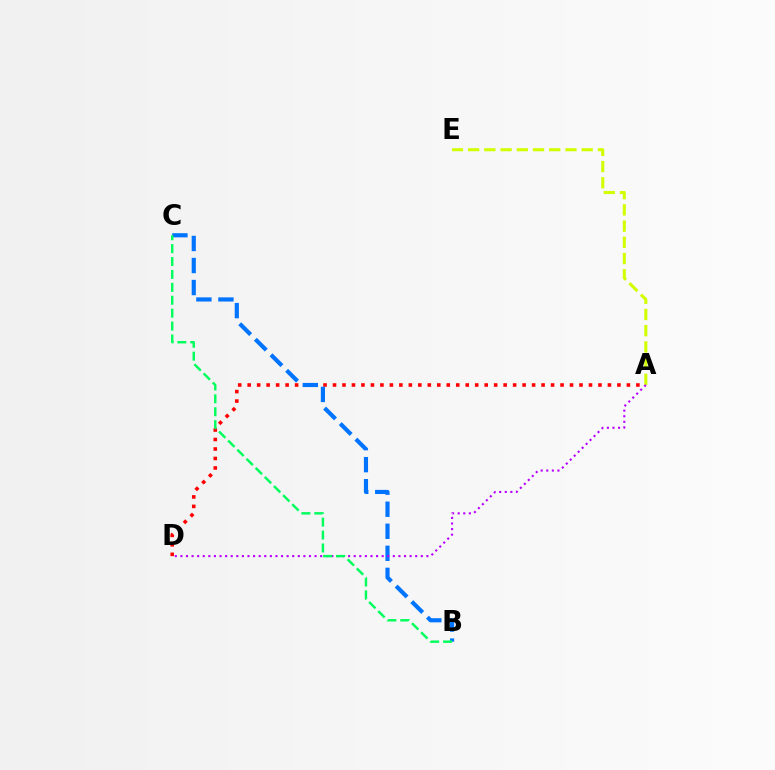{('A', 'D'): [{'color': '#ff0000', 'line_style': 'dotted', 'thickness': 2.58}, {'color': '#b900ff', 'line_style': 'dotted', 'thickness': 1.52}], ('B', 'C'): [{'color': '#0074ff', 'line_style': 'dashed', 'thickness': 2.99}, {'color': '#00ff5c', 'line_style': 'dashed', 'thickness': 1.75}], ('A', 'E'): [{'color': '#d1ff00', 'line_style': 'dashed', 'thickness': 2.2}]}